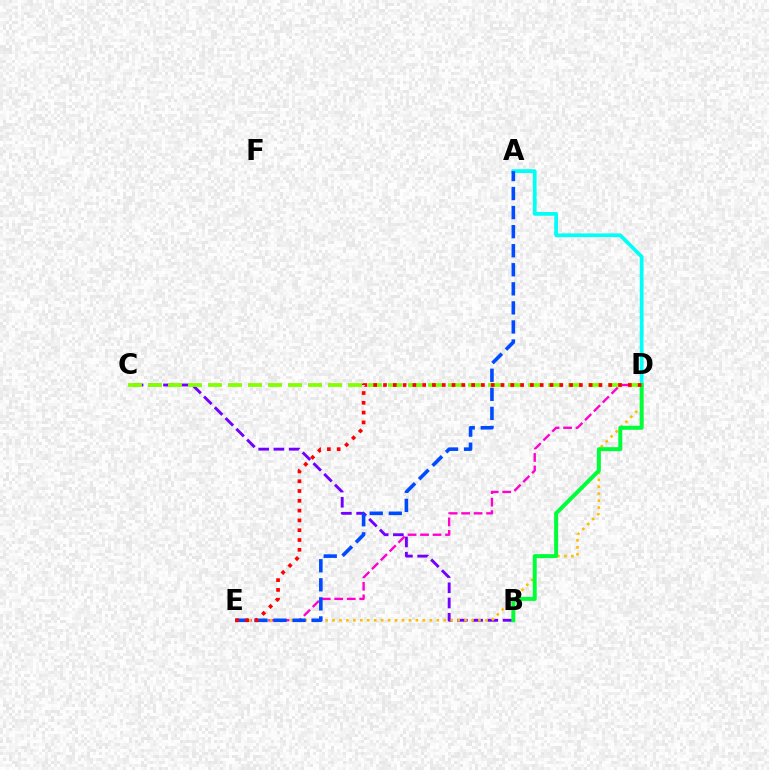{('D', 'E'): [{'color': '#ff00cf', 'line_style': 'dashed', 'thickness': 1.7}, {'color': '#ffbd00', 'line_style': 'dotted', 'thickness': 1.89}, {'color': '#ff0000', 'line_style': 'dotted', 'thickness': 2.66}], ('B', 'C'): [{'color': '#7200ff', 'line_style': 'dashed', 'thickness': 2.07}], ('C', 'D'): [{'color': '#84ff00', 'line_style': 'dashed', 'thickness': 2.72}], ('A', 'D'): [{'color': '#00fff6', 'line_style': 'solid', 'thickness': 2.69}], ('B', 'D'): [{'color': '#00ff39', 'line_style': 'solid', 'thickness': 2.86}], ('A', 'E'): [{'color': '#004bff', 'line_style': 'dashed', 'thickness': 2.59}]}